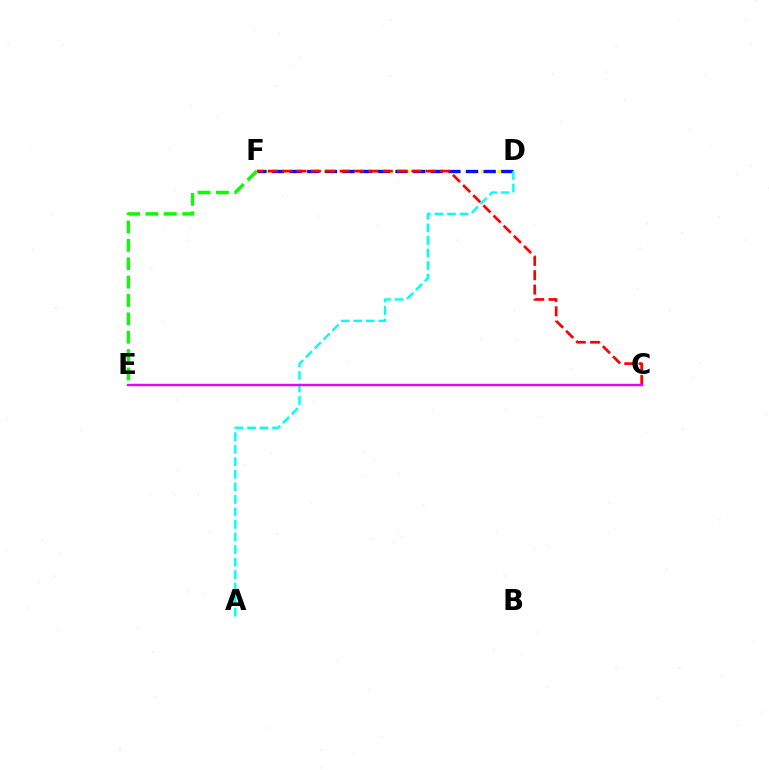{('D', 'F'): [{'color': '#fcf500', 'line_style': 'dotted', 'thickness': 2.25}, {'color': '#0010ff', 'line_style': 'dashed', 'thickness': 2.4}], ('C', 'F'): [{'color': '#ff0000', 'line_style': 'dashed', 'thickness': 1.95}], ('A', 'D'): [{'color': '#00fff6', 'line_style': 'dashed', 'thickness': 1.7}], ('C', 'E'): [{'color': '#ee00ff', 'line_style': 'solid', 'thickness': 1.71}], ('E', 'F'): [{'color': '#08ff00', 'line_style': 'dashed', 'thickness': 2.49}]}